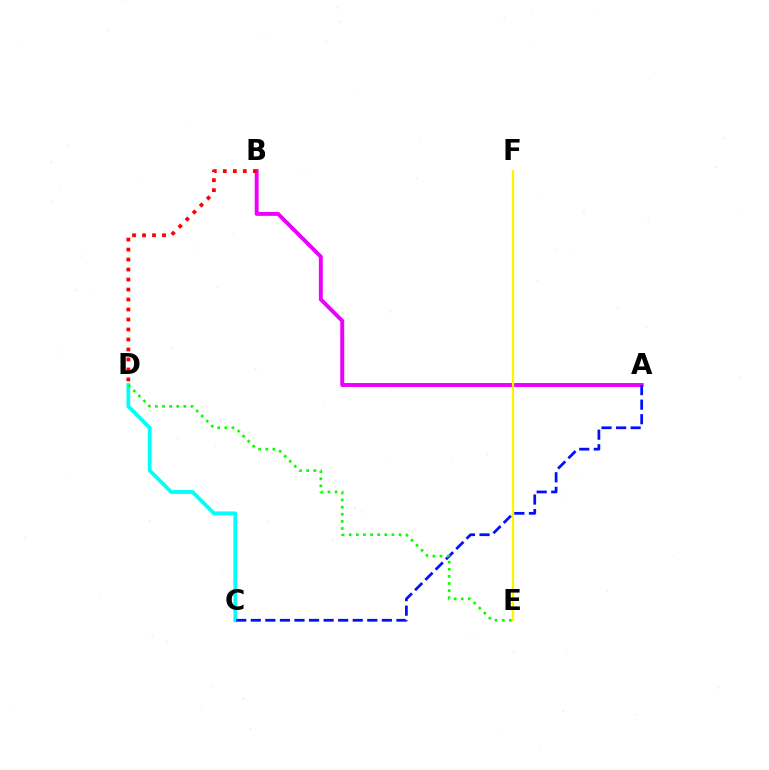{('A', 'B'): [{'color': '#ee00ff', 'line_style': 'solid', 'thickness': 2.83}], ('C', 'D'): [{'color': '#00fff6', 'line_style': 'solid', 'thickness': 2.72}], ('B', 'D'): [{'color': '#ff0000', 'line_style': 'dotted', 'thickness': 2.71}], ('E', 'F'): [{'color': '#fcf500', 'line_style': 'solid', 'thickness': 1.62}], ('A', 'C'): [{'color': '#0010ff', 'line_style': 'dashed', 'thickness': 1.98}], ('D', 'E'): [{'color': '#08ff00', 'line_style': 'dotted', 'thickness': 1.93}]}